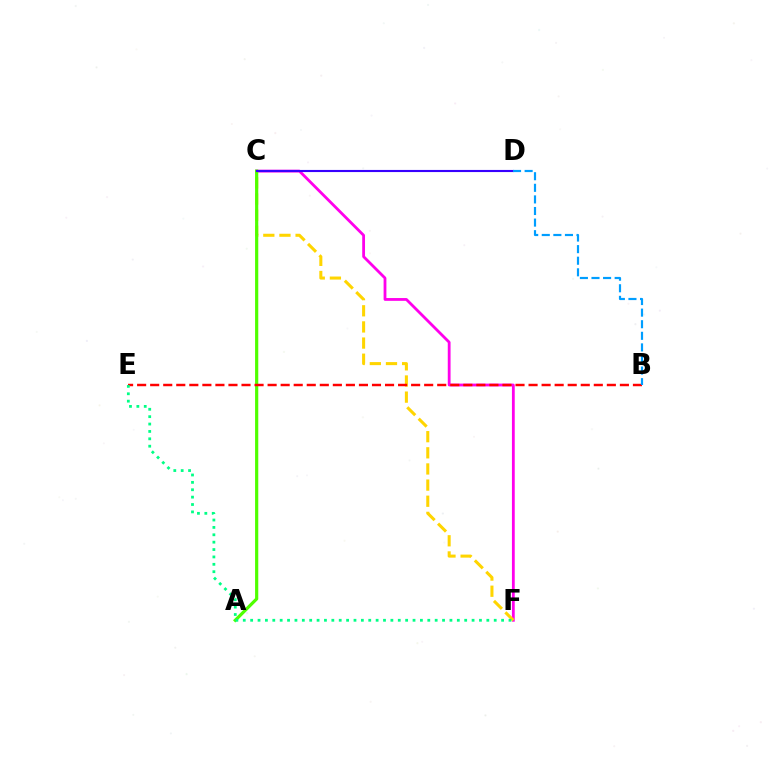{('C', 'F'): [{'color': '#ff00ed', 'line_style': 'solid', 'thickness': 2.02}, {'color': '#ffd500', 'line_style': 'dashed', 'thickness': 2.19}], ('A', 'C'): [{'color': '#4fff00', 'line_style': 'solid', 'thickness': 2.3}], ('B', 'E'): [{'color': '#ff0000', 'line_style': 'dashed', 'thickness': 1.77}], ('E', 'F'): [{'color': '#00ff86', 'line_style': 'dotted', 'thickness': 2.01}], ('C', 'D'): [{'color': '#3700ff', 'line_style': 'solid', 'thickness': 1.53}], ('B', 'D'): [{'color': '#009eff', 'line_style': 'dashed', 'thickness': 1.57}]}